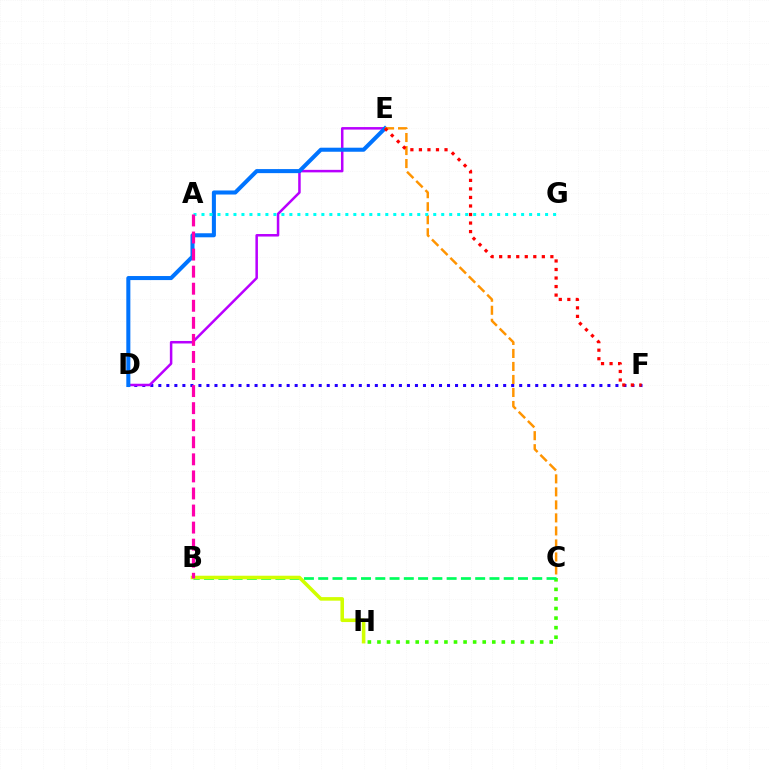{('C', 'H'): [{'color': '#3dff00', 'line_style': 'dotted', 'thickness': 2.6}], ('D', 'F'): [{'color': '#2500ff', 'line_style': 'dotted', 'thickness': 2.18}], ('D', 'E'): [{'color': '#b900ff', 'line_style': 'solid', 'thickness': 1.81}, {'color': '#0074ff', 'line_style': 'solid', 'thickness': 2.91}], ('C', 'E'): [{'color': '#ff9400', 'line_style': 'dashed', 'thickness': 1.77}], ('E', 'F'): [{'color': '#ff0000', 'line_style': 'dotted', 'thickness': 2.32}], ('B', 'C'): [{'color': '#00ff5c', 'line_style': 'dashed', 'thickness': 1.94}], ('A', 'G'): [{'color': '#00fff6', 'line_style': 'dotted', 'thickness': 2.17}], ('B', 'H'): [{'color': '#d1ff00', 'line_style': 'solid', 'thickness': 2.57}], ('A', 'B'): [{'color': '#ff00ac', 'line_style': 'dashed', 'thickness': 2.32}]}